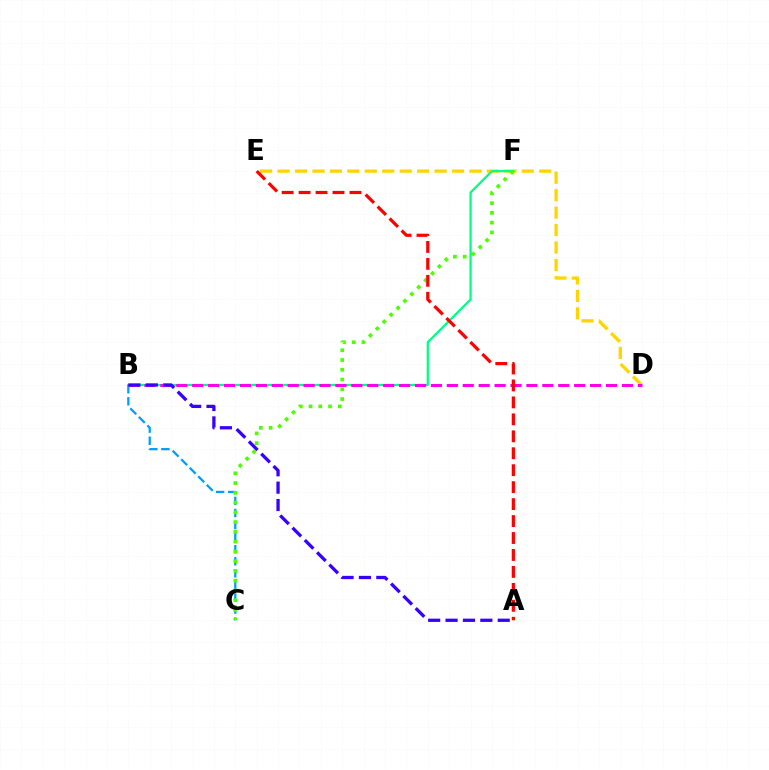{('D', 'E'): [{'color': '#ffd500', 'line_style': 'dashed', 'thickness': 2.37}], ('B', 'F'): [{'color': '#00ff86', 'line_style': 'solid', 'thickness': 1.62}], ('B', 'D'): [{'color': '#ff00ed', 'line_style': 'dashed', 'thickness': 2.16}], ('B', 'C'): [{'color': '#009eff', 'line_style': 'dashed', 'thickness': 1.64}], ('C', 'F'): [{'color': '#4fff00', 'line_style': 'dotted', 'thickness': 2.65}], ('A', 'E'): [{'color': '#ff0000', 'line_style': 'dashed', 'thickness': 2.3}], ('A', 'B'): [{'color': '#3700ff', 'line_style': 'dashed', 'thickness': 2.36}]}